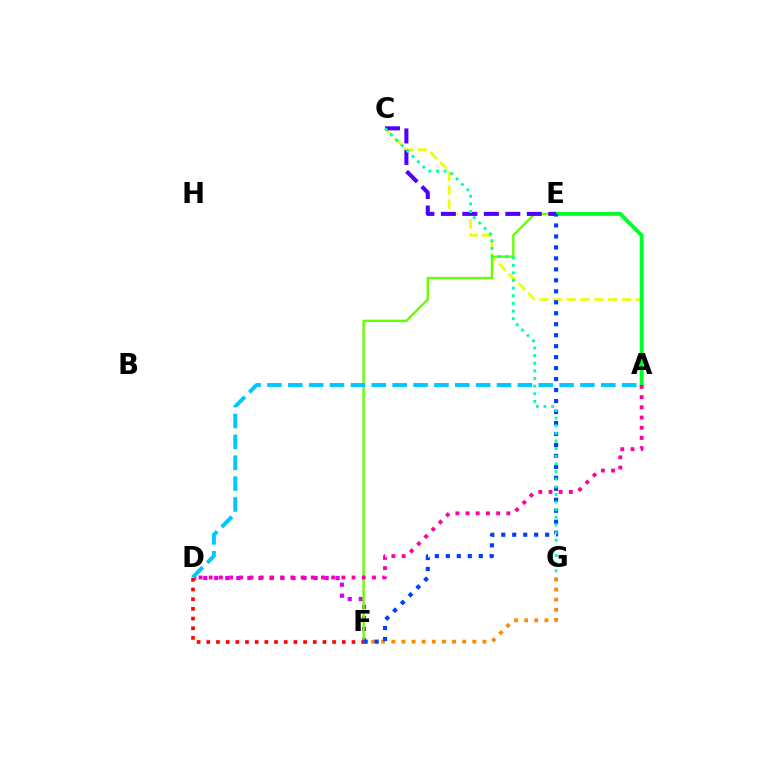{('A', 'C'): [{'color': '#eeff00', 'line_style': 'dashed', 'thickness': 1.87}], ('D', 'F'): [{'color': '#d600ff', 'line_style': 'dotted', 'thickness': 3.0}, {'color': '#ff0000', 'line_style': 'dotted', 'thickness': 2.63}], ('E', 'F'): [{'color': '#66ff00', 'line_style': 'solid', 'thickness': 1.72}, {'color': '#003fff', 'line_style': 'dotted', 'thickness': 2.98}], ('A', 'E'): [{'color': '#00ff27', 'line_style': 'solid', 'thickness': 2.81}], ('F', 'G'): [{'color': '#ff8800', 'line_style': 'dotted', 'thickness': 2.75}], ('C', 'E'): [{'color': '#4f00ff', 'line_style': 'dashed', 'thickness': 2.92}], ('A', 'D'): [{'color': '#ff00a0', 'line_style': 'dotted', 'thickness': 2.77}, {'color': '#00c7ff', 'line_style': 'dashed', 'thickness': 2.84}], ('C', 'G'): [{'color': '#00ffaf', 'line_style': 'dotted', 'thickness': 2.07}]}